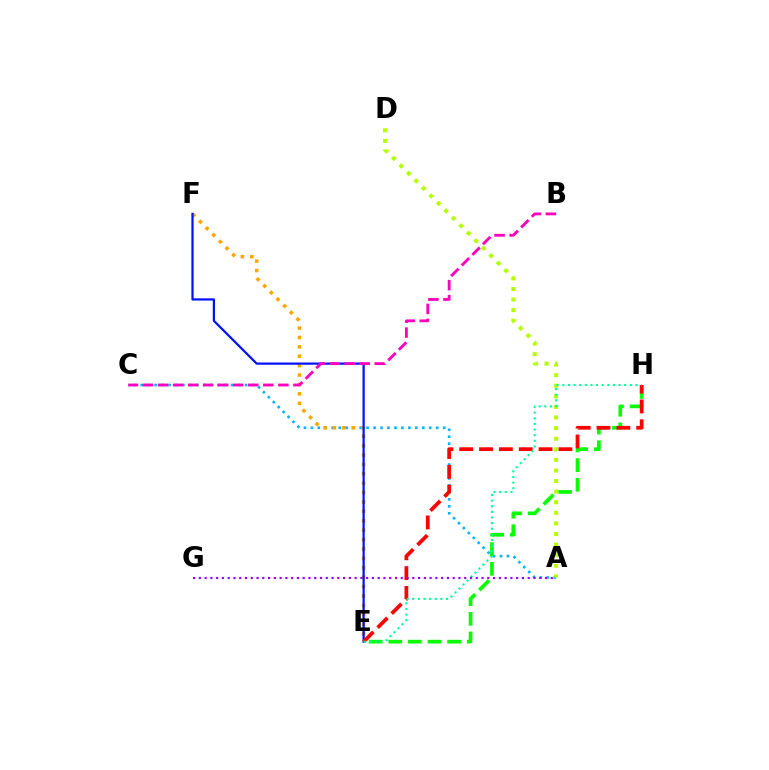{('A', 'C'): [{'color': '#00b5ff', 'line_style': 'dotted', 'thickness': 1.89}], ('E', 'F'): [{'color': '#ffa500', 'line_style': 'dotted', 'thickness': 2.55}, {'color': '#0010ff', 'line_style': 'solid', 'thickness': 1.6}], ('E', 'H'): [{'color': '#08ff00', 'line_style': 'dashed', 'thickness': 2.67}, {'color': '#ff0000', 'line_style': 'dashed', 'thickness': 2.69}, {'color': '#00ff9d', 'line_style': 'dotted', 'thickness': 1.53}], ('A', 'D'): [{'color': '#b3ff00', 'line_style': 'dotted', 'thickness': 2.88}], ('A', 'G'): [{'color': '#9b00ff', 'line_style': 'dotted', 'thickness': 1.57}], ('B', 'C'): [{'color': '#ff00bd', 'line_style': 'dashed', 'thickness': 2.04}]}